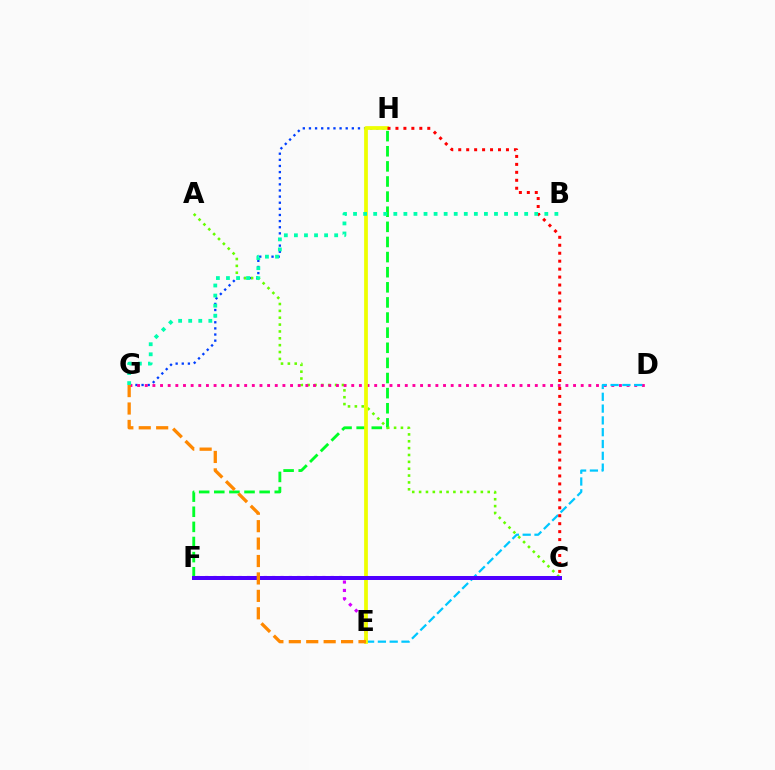{('F', 'H'): [{'color': '#00ff27', 'line_style': 'dashed', 'thickness': 2.05}], ('G', 'H'): [{'color': '#003fff', 'line_style': 'dotted', 'thickness': 1.66}], ('A', 'C'): [{'color': '#66ff00', 'line_style': 'dotted', 'thickness': 1.86}], ('D', 'G'): [{'color': '#ff00a0', 'line_style': 'dotted', 'thickness': 2.08}], ('E', 'F'): [{'color': '#d600ff', 'line_style': 'dotted', 'thickness': 2.27}], ('D', 'E'): [{'color': '#00c7ff', 'line_style': 'dashed', 'thickness': 1.6}], ('E', 'H'): [{'color': '#eeff00', 'line_style': 'solid', 'thickness': 2.7}], ('C', 'F'): [{'color': '#4f00ff', 'line_style': 'solid', 'thickness': 2.88}], ('C', 'H'): [{'color': '#ff0000', 'line_style': 'dotted', 'thickness': 2.16}], ('E', 'G'): [{'color': '#ff8800', 'line_style': 'dashed', 'thickness': 2.37}], ('B', 'G'): [{'color': '#00ffaf', 'line_style': 'dotted', 'thickness': 2.74}]}